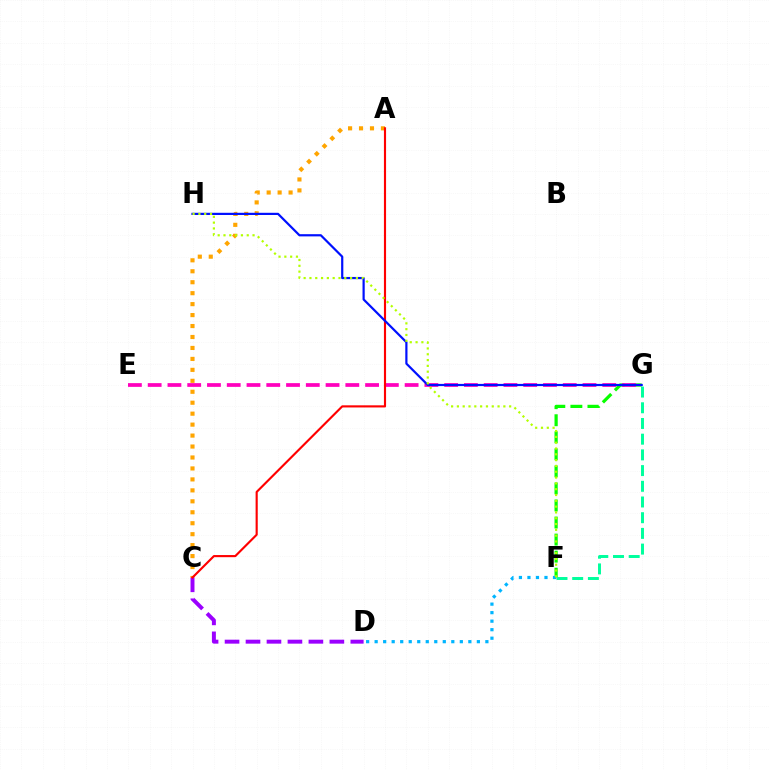{('A', 'C'): [{'color': '#ffa500', 'line_style': 'dotted', 'thickness': 2.98}, {'color': '#ff0000', 'line_style': 'solid', 'thickness': 1.54}], ('C', 'D'): [{'color': '#9b00ff', 'line_style': 'dashed', 'thickness': 2.85}], ('F', 'G'): [{'color': '#08ff00', 'line_style': 'dashed', 'thickness': 2.32}, {'color': '#00ff9d', 'line_style': 'dashed', 'thickness': 2.13}], ('E', 'G'): [{'color': '#ff00bd', 'line_style': 'dashed', 'thickness': 2.69}], ('G', 'H'): [{'color': '#0010ff', 'line_style': 'solid', 'thickness': 1.58}], ('D', 'F'): [{'color': '#00b5ff', 'line_style': 'dotted', 'thickness': 2.31}], ('F', 'H'): [{'color': '#b3ff00', 'line_style': 'dotted', 'thickness': 1.58}]}